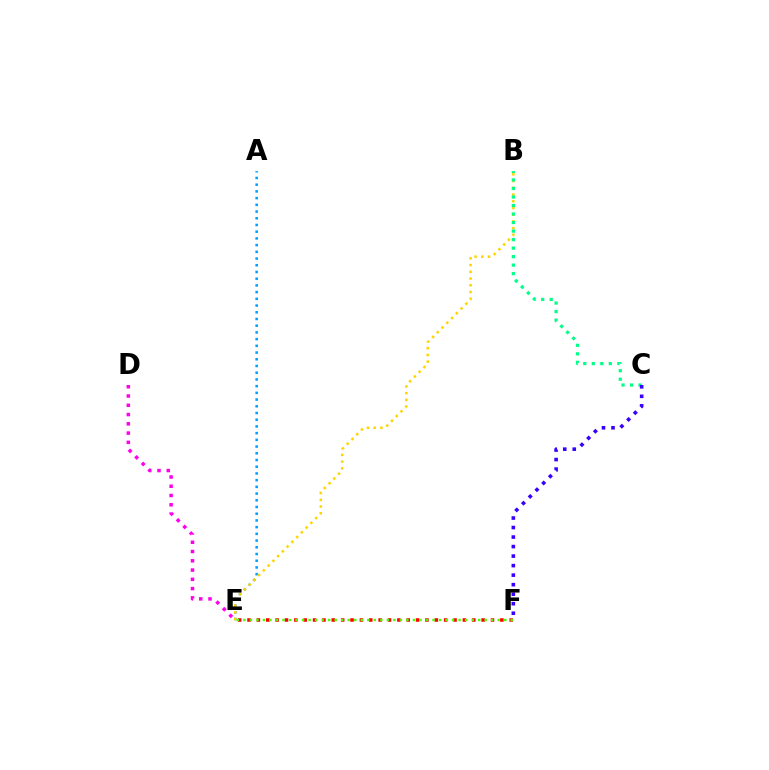{('A', 'E'): [{'color': '#009eff', 'line_style': 'dotted', 'thickness': 1.82}], ('B', 'E'): [{'color': '#ffd500', 'line_style': 'dotted', 'thickness': 1.83}], ('E', 'F'): [{'color': '#ff0000', 'line_style': 'dotted', 'thickness': 2.54}, {'color': '#4fff00', 'line_style': 'dotted', 'thickness': 1.77}], ('D', 'E'): [{'color': '#ff00ed', 'line_style': 'dotted', 'thickness': 2.52}], ('B', 'C'): [{'color': '#00ff86', 'line_style': 'dotted', 'thickness': 2.31}], ('C', 'F'): [{'color': '#3700ff', 'line_style': 'dotted', 'thickness': 2.59}]}